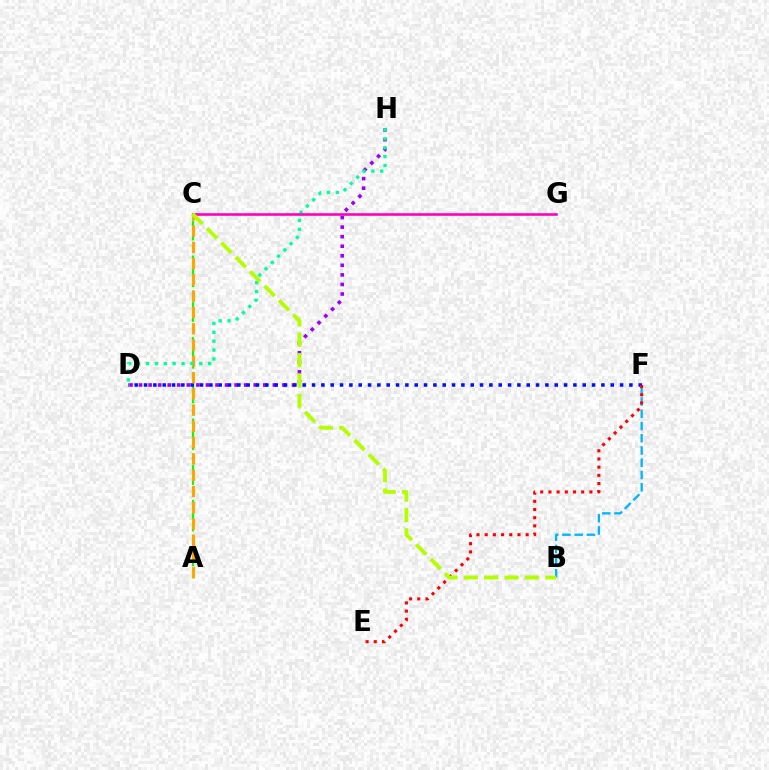{('D', 'H'): [{'color': '#9b00ff', 'line_style': 'dotted', 'thickness': 2.6}, {'color': '#00ff9d', 'line_style': 'dotted', 'thickness': 2.41}], ('A', 'C'): [{'color': '#08ff00', 'line_style': 'dashed', 'thickness': 1.58}, {'color': '#ffa500', 'line_style': 'dashed', 'thickness': 2.21}], ('D', 'F'): [{'color': '#0010ff', 'line_style': 'dotted', 'thickness': 2.54}], ('B', 'F'): [{'color': '#00b5ff', 'line_style': 'dashed', 'thickness': 1.66}], ('C', 'G'): [{'color': '#ff00bd', 'line_style': 'solid', 'thickness': 1.88}], ('E', 'F'): [{'color': '#ff0000', 'line_style': 'dotted', 'thickness': 2.23}], ('B', 'C'): [{'color': '#b3ff00', 'line_style': 'dashed', 'thickness': 2.77}]}